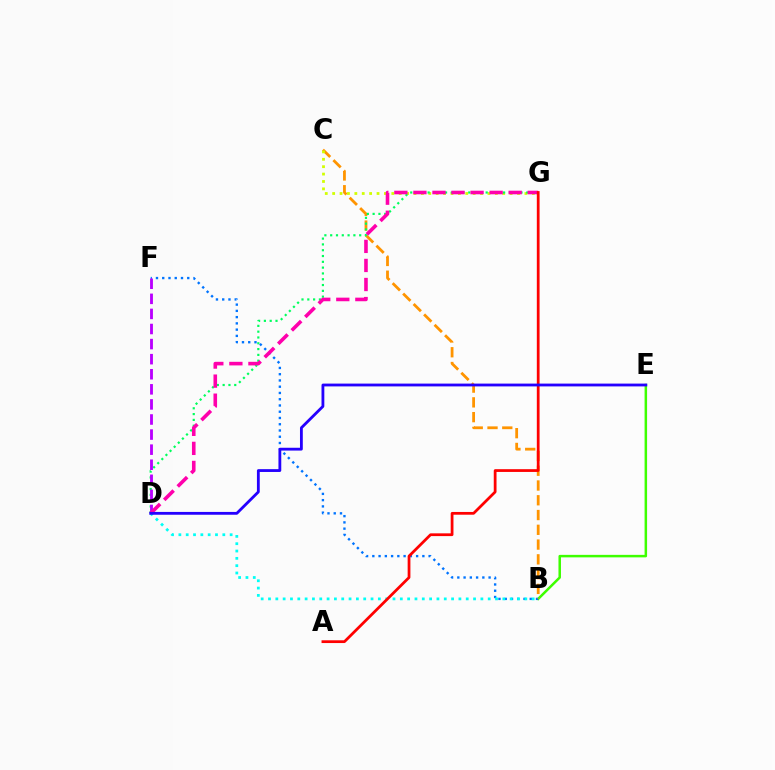{('B', 'E'): [{'color': '#3dff00', 'line_style': 'solid', 'thickness': 1.8}], ('B', 'F'): [{'color': '#0074ff', 'line_style': 'dotted', 'thickness': 1.7}], ('B', 'C'): [{'color': '#ff9400', 'line_style': 'dashed', 'thickness': 2.01}], ('B', 'D'): [{'color': '#00fff6', 'line_style': 'dotted', 'thickness': 1.99}], ('C', 'G'): [{'color': '#d1ff00', 'line_style': 'dotted', 'thickness': 2.01}], ('D', 'G'): [{'color': '#00ff5c', 'line_style': 'dotted', 'thickness': 1.58}, {'color': '#ff00ac', 'line_style': 'dashed', 'thickness': 2.59}], ('D', 'F'): [{'color': '#b900ff', 'line_style': 'dashed', 'thickness': 2.05}], ('A', 'G'): [{'color': '#ff0000', 'line_style': 'solid', 'thickness': 1.99}], ('D', 'E'): [{'color': '#2500ff', 'line_style': 'solid', 'thickness': 2.03}]}